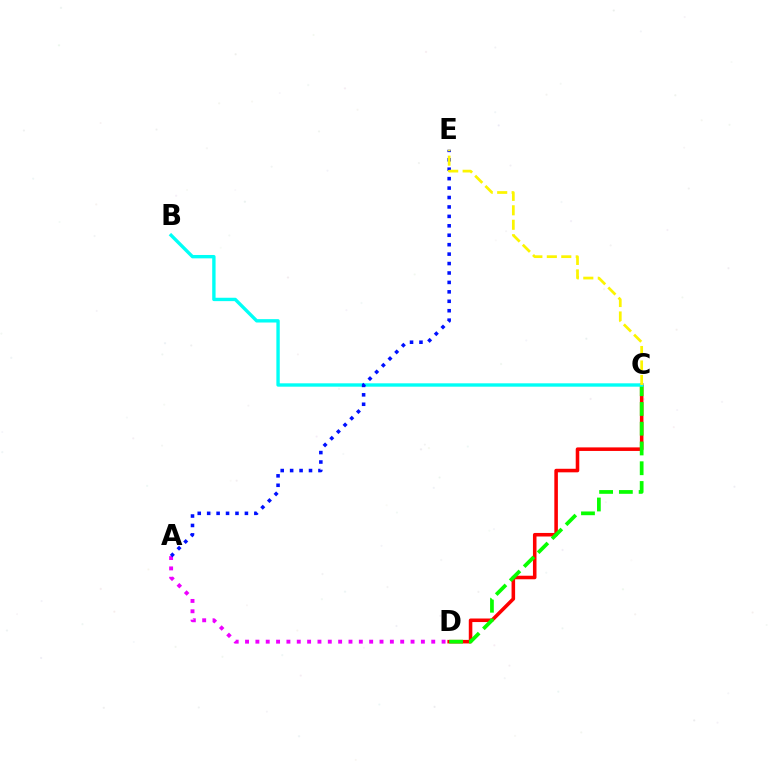{('C', 'D'): [{'color': '#ff0000', 'line_style': 'solid', 'thickness': 2.56}, {'color': '#08ff00', 'line_style': 'dashed', 'thickness': 2.68}], ('A', 'D'): [{'color': '#ee00ff', 'line_style': 'dotted', 'thickness': 2.81}], ('B', 'C'): [{'color': '#00fff6', 'line_style': 'solid', 'thickness': 2.43}], ('A', 'E'): [{'color': '#0010ff', 'line_style': 'dotted', 'thickness': 2.56}], ('C', 'E'): [{'color': '#fcf500', 'line_style': 'dashed', 'thickness': 1.97}]}